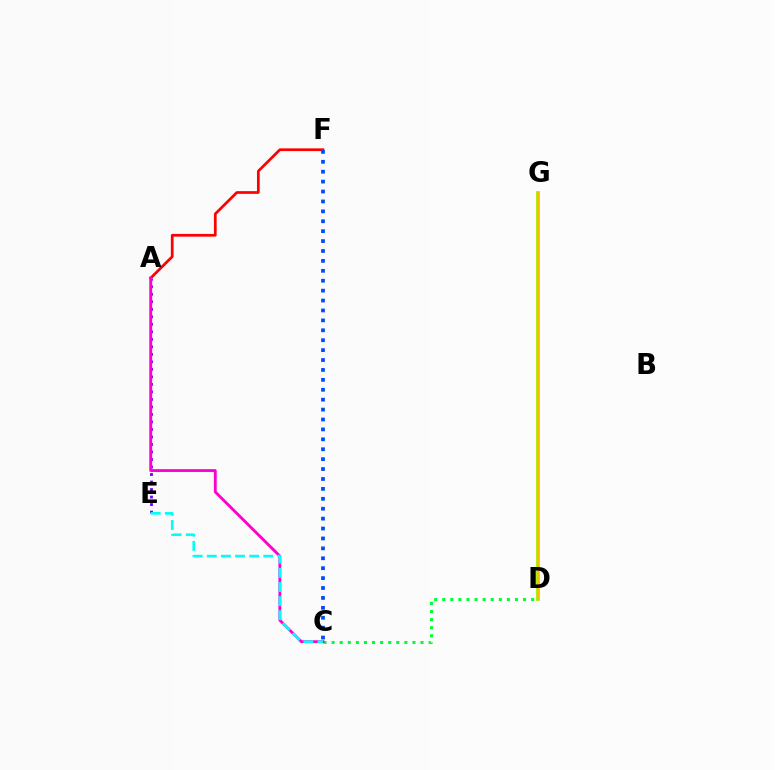{('C', 'D'): [{'color': '#00ff39', 'line_style': 'dotted', 'thickness': 2.2}], ('A', 'F'): [{'color': '#ff0000', 'line_style': 'solid', 'thickness': 1.96}], ('A', 'E'): [{'color': '#7200ff', 'line_style': 'dotted', 'thickness': 2.04}], ('D', 'G'): [{'color': '#84ff00', 'line_style': 'solid', 'thickness': 2.71}, {'color': '#ffbd00', 'line_style': 'solid', 'thickness': 1.79}], ('A', 'C'): [{'color': '#ff00cf', 'line_style': 'solid', 'thickness': 2.05}], ('C', 'F'): [{'color': '#004bff', 'line_style': 'dotted', 'thickness': 2.69}], ('C', 'E'): [{'color': '#00fff6', 'line_style': 'dashed', 'thickness': 1.92}]}